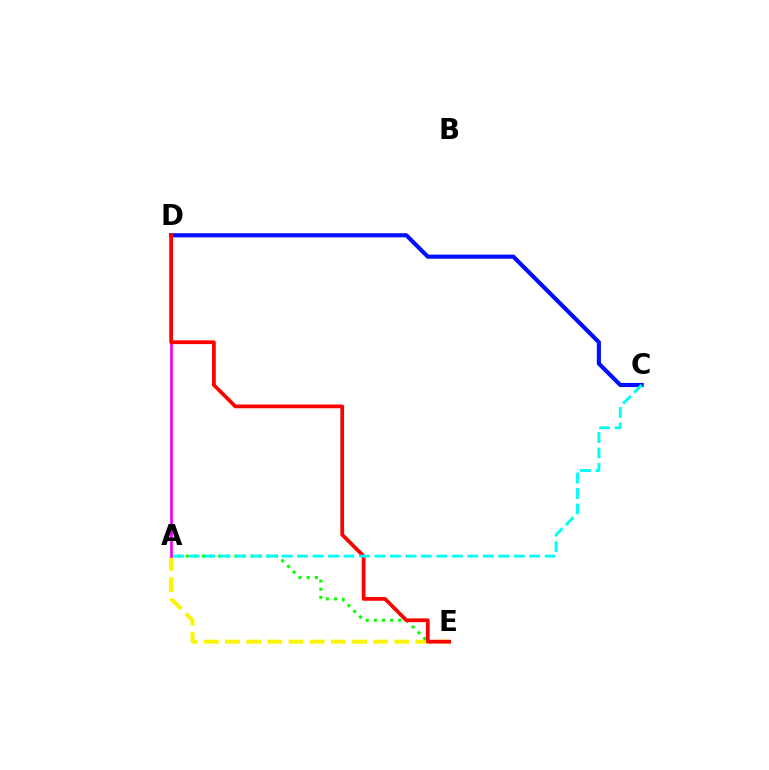{('A', 'E'): [{'color': '#fcf500', 'line_style': 'dashed', 'thickness': 2.88}, {'color': '#08ff00', 'line_style': 'dotted', 'thickness': 2.21}], ('A', 'D'): [{'color': '#ee00ff', 'line_style': 'solid', 'thickness': 1.92}], ('C', 'D'): [{'color': '#0010ff', 'line_style': 'solid', 'thickness': 2.98}], ('D', 'E'): [{'color': '#ff0000', 'line_style': 'solid', 'thickness': 2.7}], ('A', 'C'): [{'color': '#00fff6', 'line_style': 'dashed', 'thickness': 2.1}]}